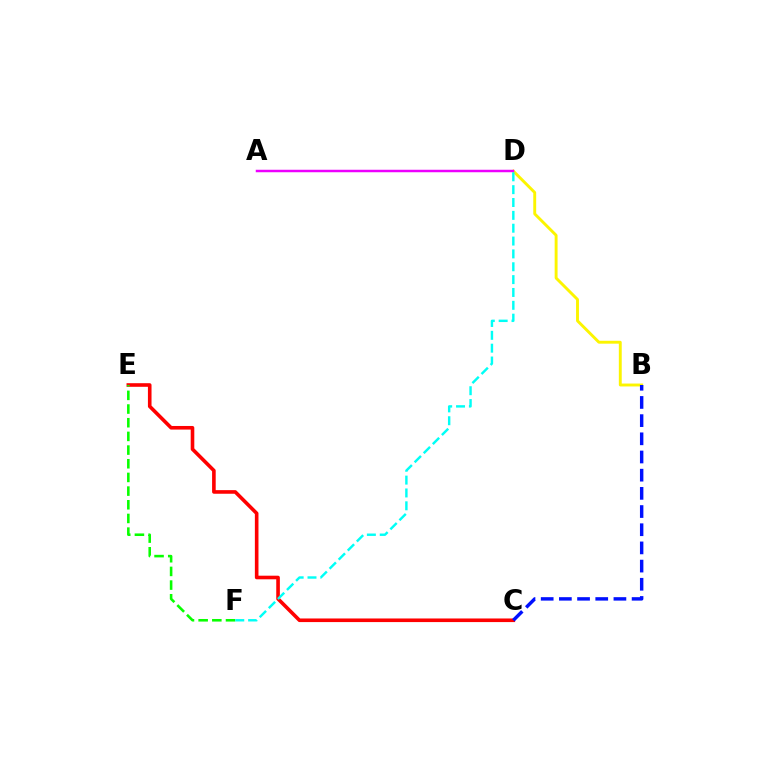{('B', 'D'): [{'color': '#fcf500', 'line_style': 'solid', 'thickness': 2.09}], ('C', 'E'): [{'color': '#ff0000', 'line_style': 'solid', 'thickness': 2.6}], ('B', 'C'): [{'color': '#0010ff', 'line_style': 'dashed', 'thickness': 2.47}], ('E', 'F'): [{'color': '#08ff00', 'line_style': 'dashed', 'thickness': 1.86}], ('A', 'D'): [{'color': '#ee00ff', 'line_style': 'solid', 'thickness': 1.79}], ('D', 'F'): [{'color': '#00fff6', 'line_style': 'dashed', 'thickness': 1.75}]}